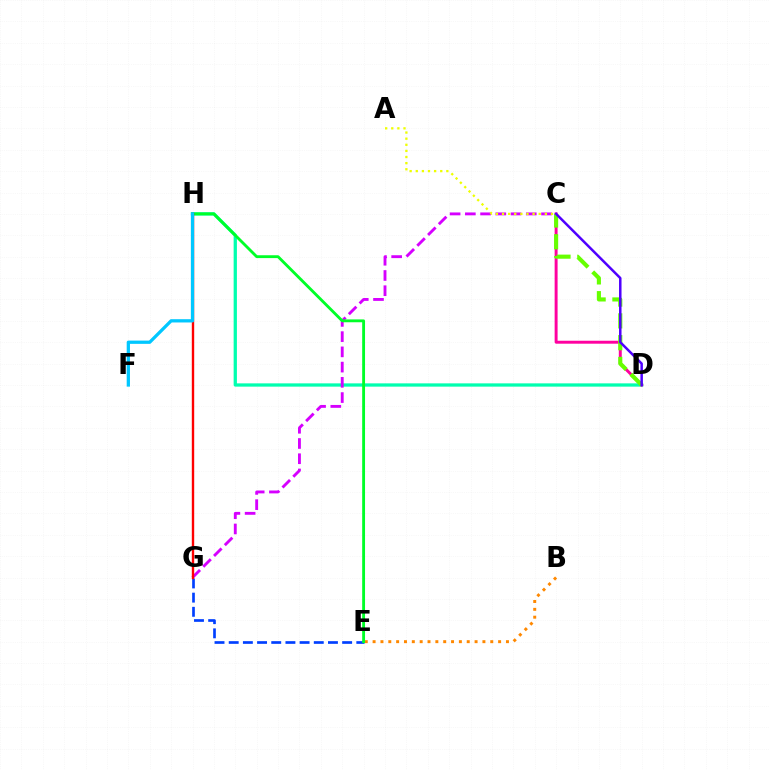{('D', 'H'): [{'color': '#00ffaf', 'line_style': 'solid', 'thickness': 2.36}], ('C', 'D'): [{'color': '#ff00a0', 'line_style': 'solid', 'thickness': 2.12}, {'color': '#66ff00', 'line_style': 'dashed', 'thickness': 2.96}, {'color': '#4f00ff', 'line_style': 'solid', 'thickness': 1.79}], ('C', 'G'): [{'color': '#d600ff', 'line_style': 'dashed', 'thickness': 2.07}], ('B', 'E'): [{'color': '#ff8800', 'line_style': 'dotted', 'thickness': 2.13}], ('E', 'G'): [{'color': '#003fff', 'line_style': 'dashed', 'thickness': 1.93}], ('E', 'H'): [{'color': '#00ff27', 'line_style': 'solid', 'thickness': 2.05}], ('A', 'C'): [{'color': '#eeff00', 'line_style': 'dotted', 'thickness': 1.66}], ('G', 'H'): [{'color': '#ff0000', 'line_style': 'solid', 'thickness': 1.72}], ('F', 'H'): [{'color': '#00c7ff', 'line_style': 'solid', 'thickness': 2.35}]}